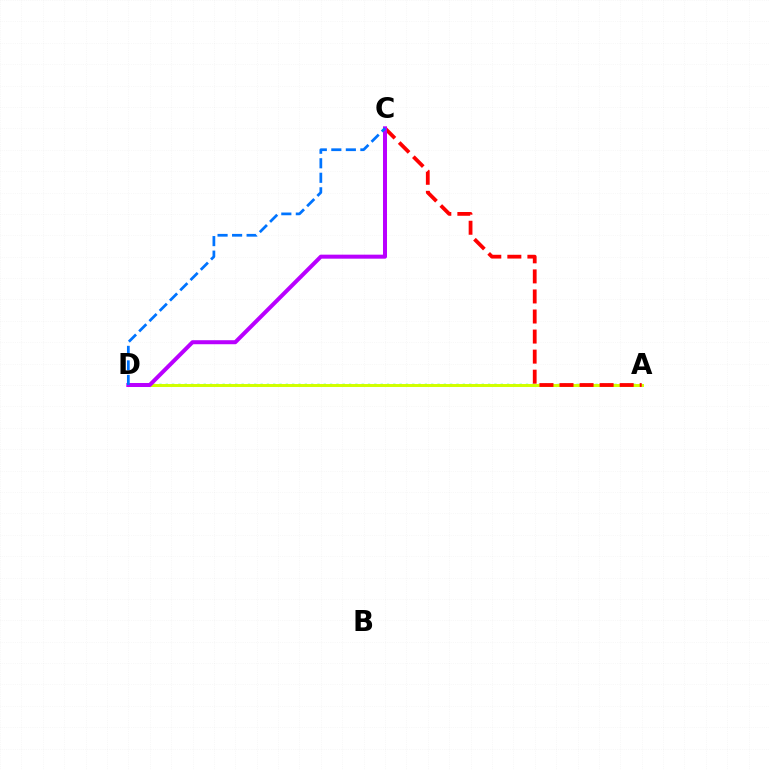{('A', 'D'): [{'color': '#00ff5c', 'line_style': 'dotted', 'thickness': 1.72}, {'color': '#d1ff00', 'line_style': 'solid', 'thickness': 2.14}], ('A', 'C'): [{'color': '#ff0000', 'line_style': 'dashed', 'thickness': 2.72}], ('C', 'D'): [{'color': '#b900ff', 'line_style': 'solid', 'thickness': 2.89}, {'color': '#0074ff', 'line_style': 'dashed', 'thickness': 1.97}]}